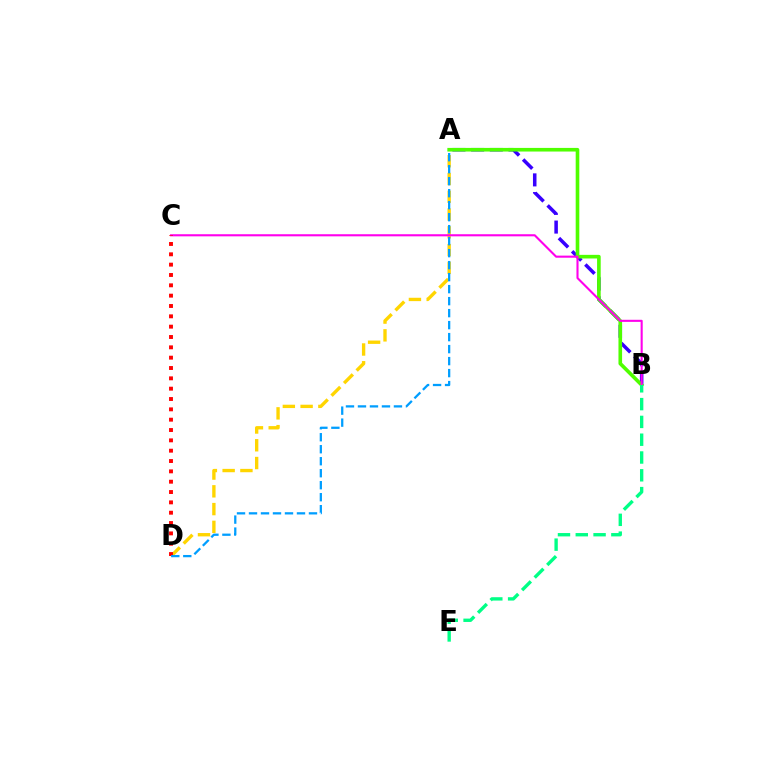{('A', 'B'): [{'color': '#3700ff', 'line_style': 'dashed', 'thickness': 2.54}, {'color': '#4fff00', 'line_style': 'solid', 'thickness': 2.61}], ('A', 'D'): [{'color': '#ffd500', 'line_style': 'dashed', 'thickness': 2.41}, {'color': '#009eff', 'line_style': 'dashed', 'thickness': 1.63}], ('B', 'C'): [{'color': '#ff00ed', 'line_style': 'solid', 'thickness': 1.51}], ('C', 'D'): [{'color': '#ff0000', 'line_style': 'dotted', 'thickness': 2.81}], ('B', 'E'): [{'color': '#00ff86', 'line_style': 'dashed', 'thickness': 2.42}]}